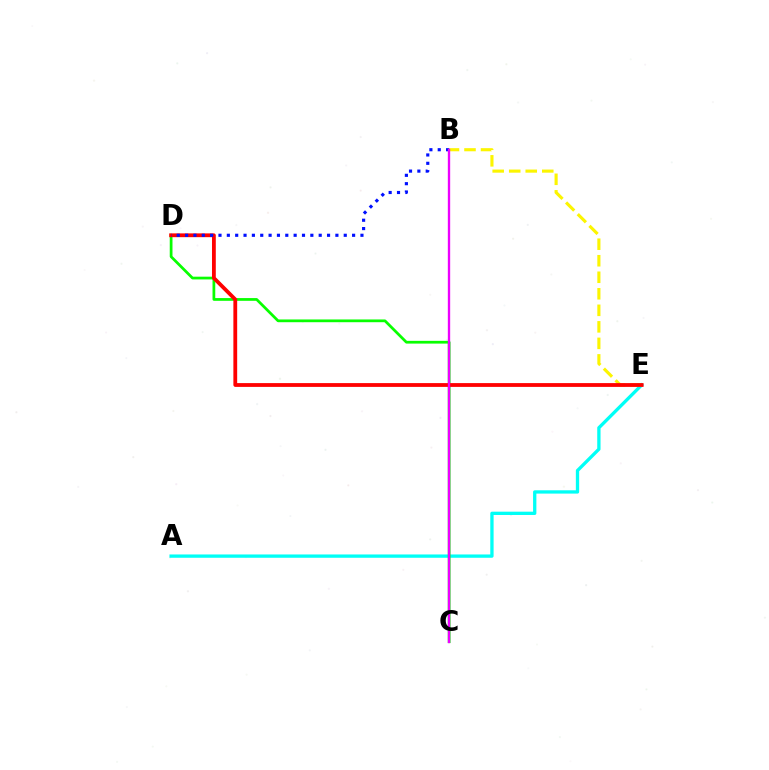{('A', 'E'): [{'color': '#00fff6', 'line_style': 'solid', 'thickness': 2.38}], ('B', 'E'): [{'color': '#fcf500', 'line_style': 'dashed', 'thickness': 2.25}], ('C', 'D'): [{'color': '#08ff00', 'line_style': 'solid', 'thickness': 1.98}], ('D', 'E'): [{'color': '#ff0000', 'line_style': 'solid', 'thickness': 2.74}], ('B', 'D'): [{'color': '#0010ff', 'line_style': 'dotted', 'thickness': 2.27}], ('B', 'C'): [{'color': '#ee00ff', 'line_style': 'solid', 'thickness': 1.69}]}